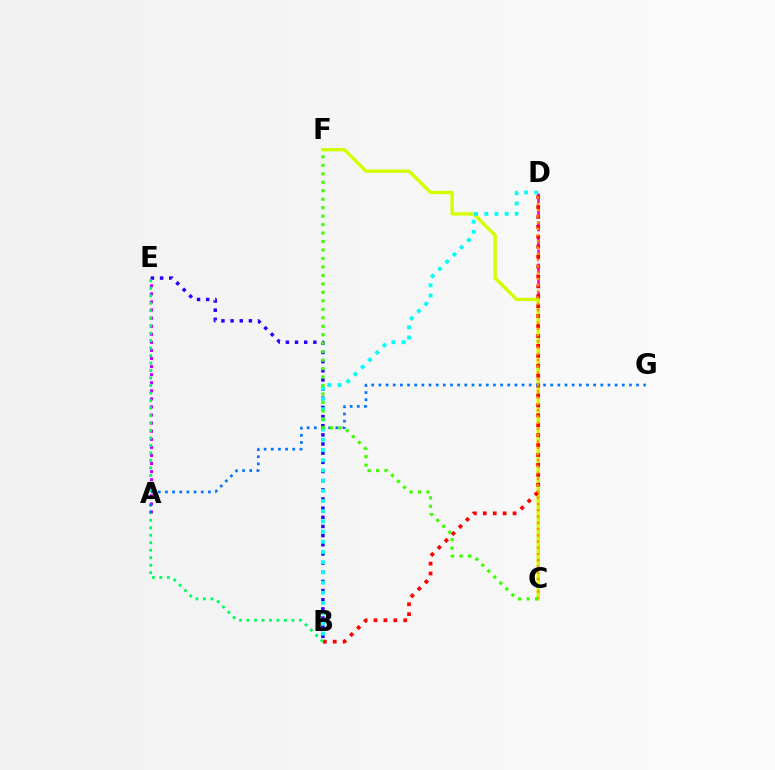{('C', 'D'): [{'color': '#ff00ac', 'line_style': 'dashed', 'thickness': 1.9}, {'color': '#ff9400', 'line_style': 'dotted', 'thickness': 1.7}], ('C', 'F'): [{'color': '#d1ff00', 'line_style': 'solid', 'thickness': 2.41}, {'color': '#3dff00', 'line_style': 'dotted', 'thickness': 2.3}], ('A', 'E'): [{'color': '#b900ff', 'line_style': 'dotted', 'thickness': 2.19}], ('B', 'E'): [{'color': '#2500ff', 'line_style': 'dotted', 'thickness': 2.49}, {'color': '#00ff5c', 'line_style': 'dotted', 'thickness': 2.03}], ('B', 'D'): [{'color': '#ff0000', 'line_style': 'dotted', 'thickness': 2.69}, {'color': '#00fff6', 'line_style': 'dotted', 'thickness': 2.77}], ('A', 'G'): [{'color': '#0074ff', 'line_style': 'dotted', 'thickness': 1.94}]}